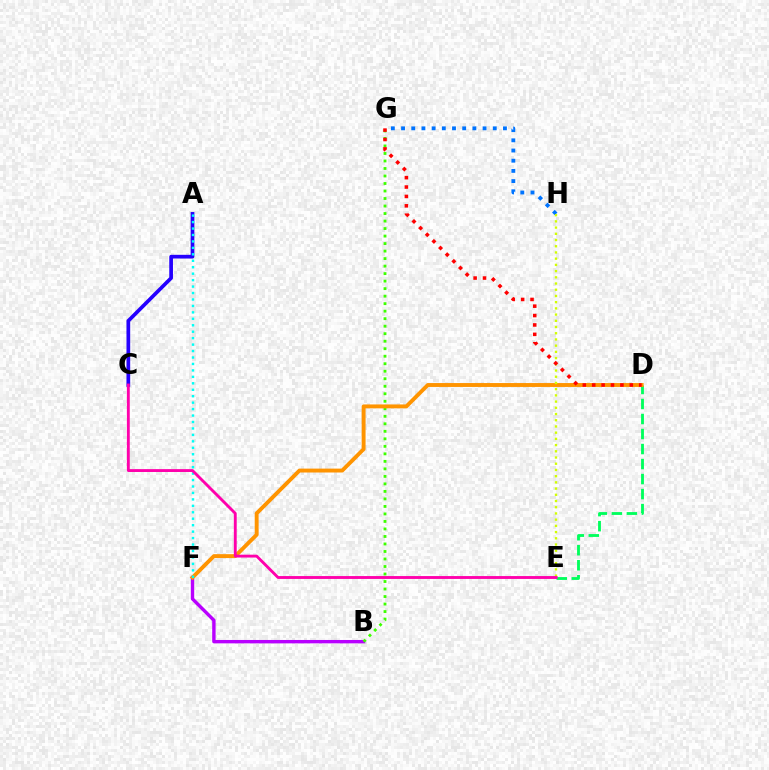{('G', 'H'): [{'color': '#0074ff', 'line_style': 'dotted', 'thickness': 2.77}], ('B', 'F'): [{'color': '#b900ff', 'line_style': 'solid', 'thickness': 2.44}], ('B', 'G'): [{'color': '#3dff00', 'line_style': 'dotted', 'thickness': 2.04}], ('D', 'E'): [{'color': '#00ff5c', 'line_style': 'dashed', 'thickness': 2.04}], ('D', 'F'): [{'color': '#ff9400', 'line_style': 'solid', 'thickness': 2.81}], ('A', 'C'): [{'color': '#2500ff', 'line_style': 'solid', 'thickness': 2.67}], ('A', 'F'): [{'color': '#00fff6', 'line_style': 'dotted', 'thickness': 1.75}], ('E', 'H'): [{'color': '#d1ff00', 'line_style': 'dotted', 'thickness': 1.69}], ('C', 'E'): [{'color': '#ff00ac', 'line_style': 'solid', 'thickness': 2.06}], ('D', 'G'): [{'color': '#ff0000', 'line_style': 'dotted', 'thickness': 2.55}]}